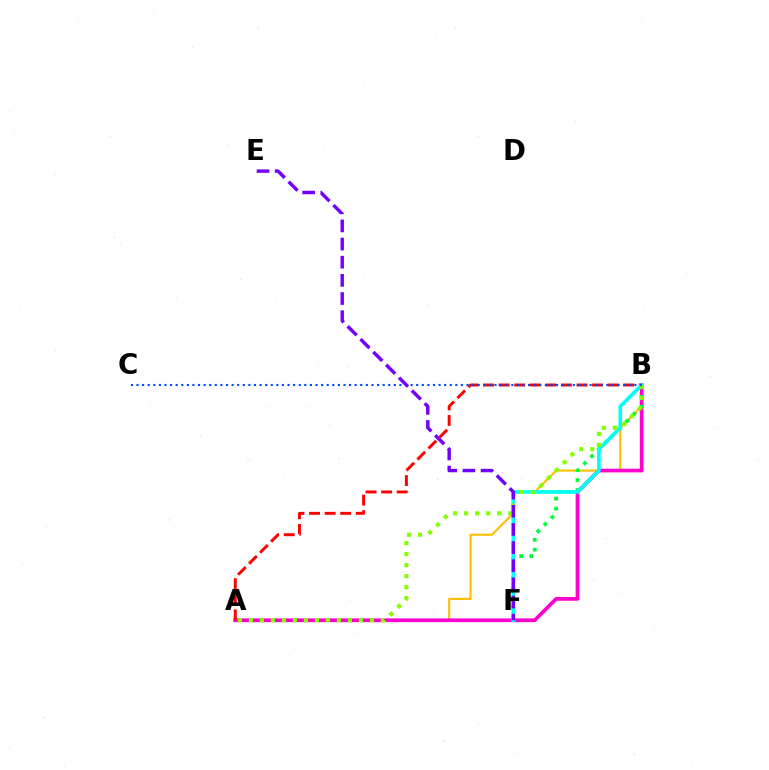{('A', 'B'): [{'color': '#ffbd00', 'line_style': 'solid', 'thickness': 1.51}, {'color': '#ff00cf', 'line_style': 'solid', 'thickness': 2.67}, {'color': '#ff0000', 'line_style': 'dashed', 'thickness': 2.12}, {'color': '#84ff00', 'line_style': 'dotted', 'thickness': 2.99}], ('B', 'F'): [{'color': '#00ff39', 'line_style': 'dotted', 'thickness': 2.71}, {'color': '#00fff6', 'line_style': 'solid', 'thickness': 2.63}], ('B', 'C'): [{'color': '#004bff', 'line_style': 'dotted', 'thickness': 1.52}], ('E', 'F'): [{'color': '#7200ff', 'line_style': 'dashed', 'thickness': 2.47}]}